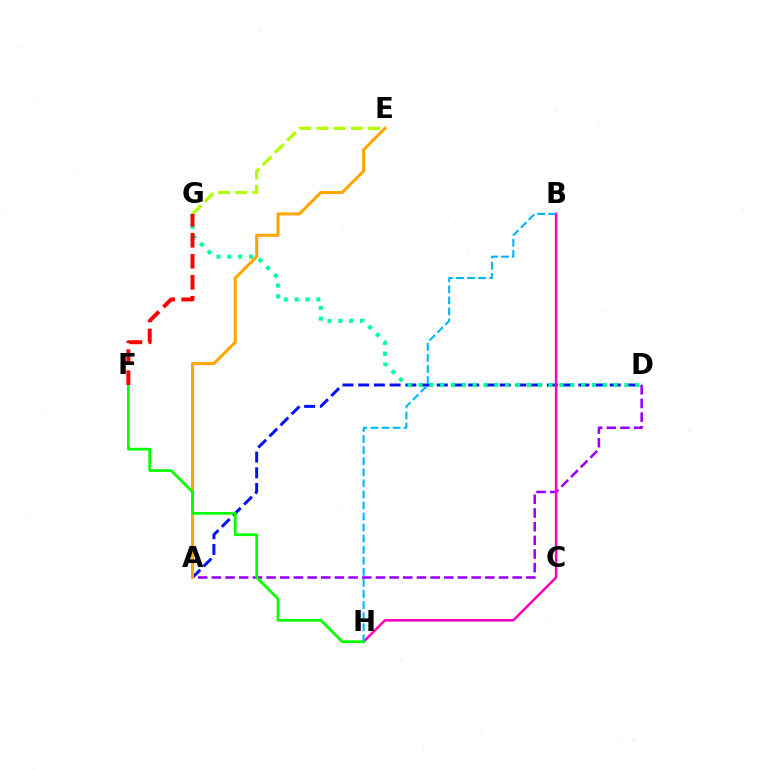{('A', 'D'): [{'color': '#0010ff', 'line_style': 'dashed', 'thickness': 2.14}, {'color': '#9b00ff', 'line_style': 'dashed', 'thickness': 1.86}], ('A', 'E'): [{'color': '#ffa500', 'line_style': 'solid', 'thickness': 2.19}], ('B', 'H'): [{'color': '#ff00bd', 'line_style': 'solid', 'thickness': 1.81}, {'color': '#00b5ff', 'line_style': 'dashed', 'thickness': 1.5}], ('D', 'G'): [{'color': '#00ff9d', 'line_style': 'dotted', 'thickness': 2.95}], ('E', 'G'): [{'color': '#b3ff00', 'line_style': 'dashed', 'thickness': 2.34}], ('F', 'H'): [{'color': '#08ff00', 'line_style': 'solid', 'thickness': 1.97}], ('F', 'G'): [{'color': '#ff0000', 'line_style': 'dashed', 'thickness': 2.85}]}